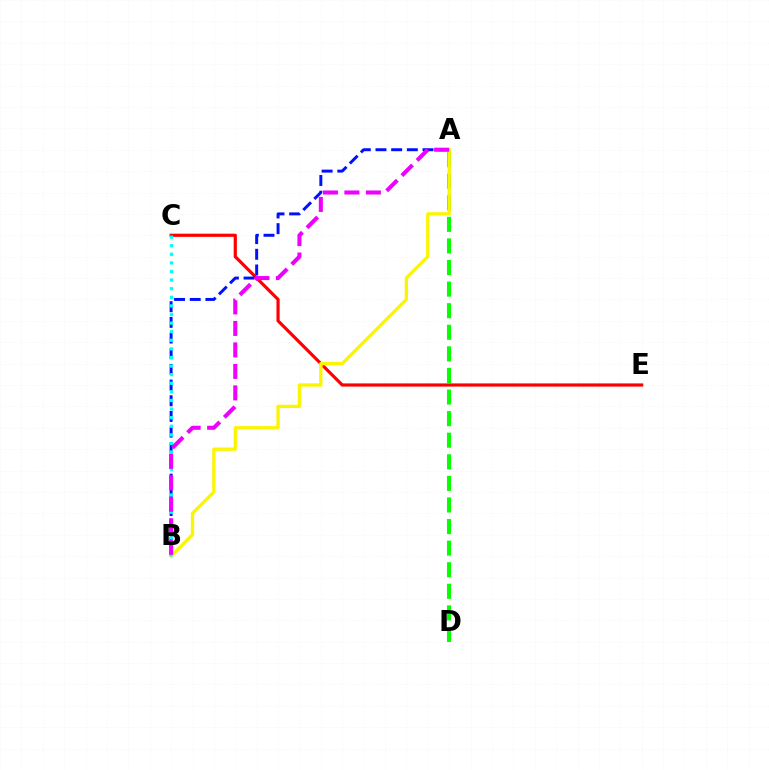{('C', 'E'): [{'color': '#ff0000', 'line_style': 'solid', 'thickness': 2.3}], ('A', 'D'): [{'color': '#08ff00', 'line_style': 'dashed', 'thickness': 2.93}], ('A', 'B'): [{'color': '#0010ff', 'line_style': 'dashed', 'thickness': 2.13}, {'color': '#fcf500', 'line_style': 'solid', 'thickness': 2.4}, {'color': '#ee00ff', 'line_style': 'dashed', 'thickness': 2.92}], ('B', 'C'): [{'color': '#00fff6', 'line_style': 'dotted', 'thickness': 2.34}]}